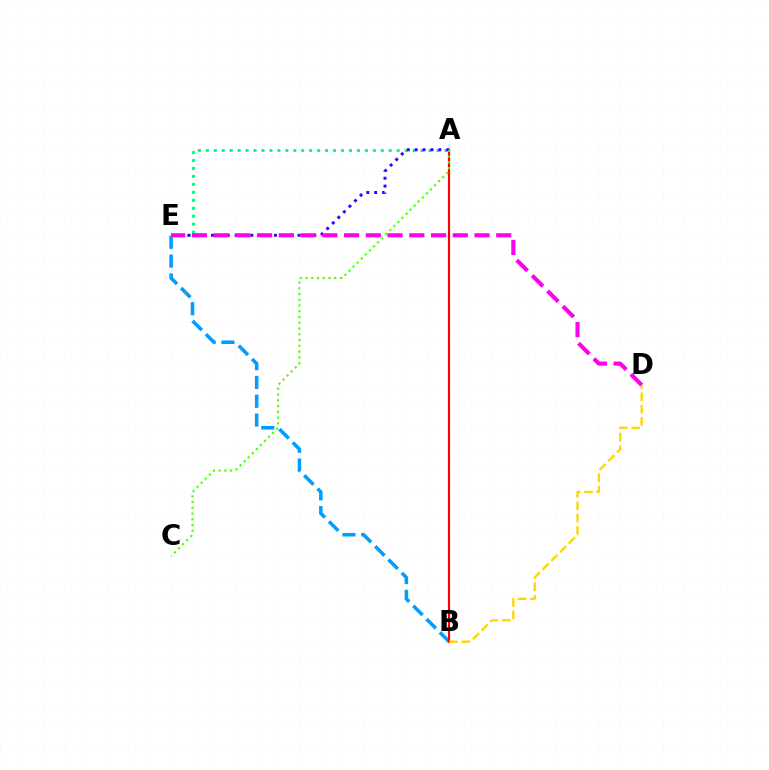{('B', 'E'): [{'color': '#009eff', 'line_style': 'dashed', 'thickness': 2.56}], ('A', 'E'): [{'color': '#00ff86', 'line_style': 'dotted', 'thickness': 2.16}, {'color': '#3700ff', 'line_style': 'dotted', 'thickness': 2.14}], ('A', 'B'): [{'color': '#ff0000', 'line_style': 'solid', 'thickness': 1.55}], ('B', 'D'): [{'color': '#ffd500', 'line_style': 'dashed', 'thickness': 1.68}], ('A', 'C'): [{'color': '#4fff00', 'line_style': 'dotted', 'thickness': 1.56}], ('D', 'E'): [{'color': '#ff00ed', 'line_style': 'dashed', 'thickness': 2.95}]}